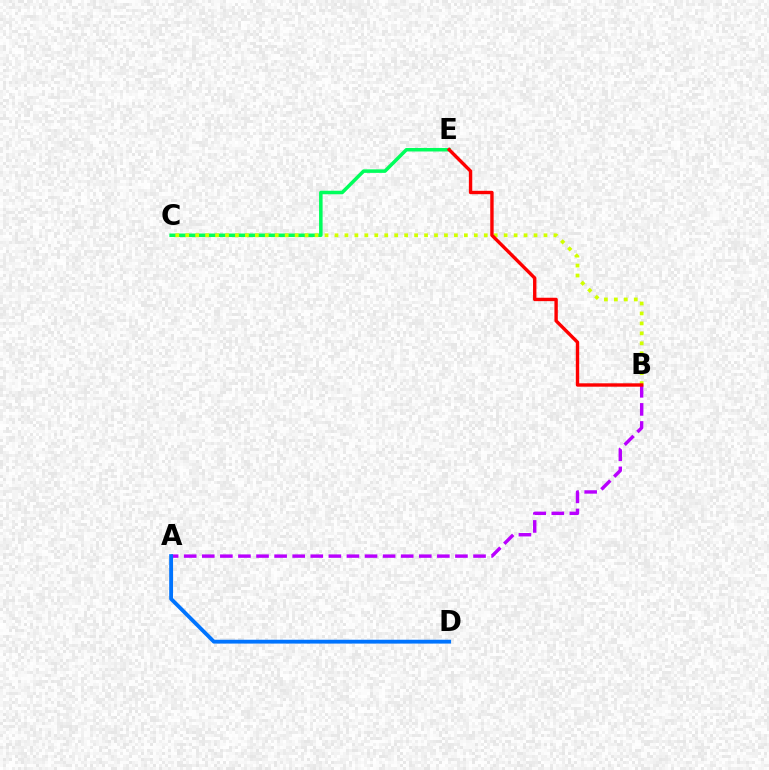{('C', 'E'): [{'color': '#00ff5c', 'line_style': 'solid', 'thickness': 2.53}], ('A', 'B'): [{'color': '#b900ff', 'line_style': 'dashed', 'thickness': 2.46}], ('A', 'D'): [{'color': '#0074ff', 'line_style': 'solid', 'thickness': 2.76}], ('B', 'C'): [{'color': '#d1ff00', 'line_style': 'dotted', 'thickness': 2.7}], ('B', 'E'): [{'color': '#ff0000', 'line_style': 'solid', 'thickness': 2.44}]}